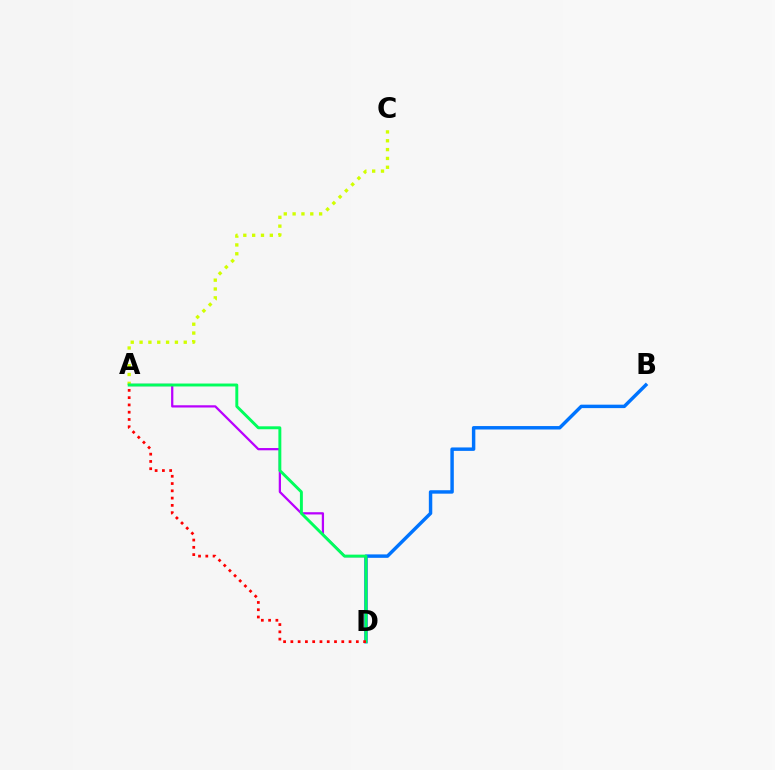{('A', 'C'): [{'color': '#d1ff00', 'line_style': 'dotted', 'thickness': 2.4}], ('B', 'D'): [{'color': '#0074ff', 'line_style': 'solid', 'thickness': 2.48}], ('A', 'D'): [{'color': '#b900ff', 'line_style': 'solid', 'thickness': 1.62}, {'color': '#00ff5c', 'line_style': 'solid', 'thickness': 2.11}, {'color': '#ff0000', 'line_style': 'dotted', 'thickness': 1.98}]}